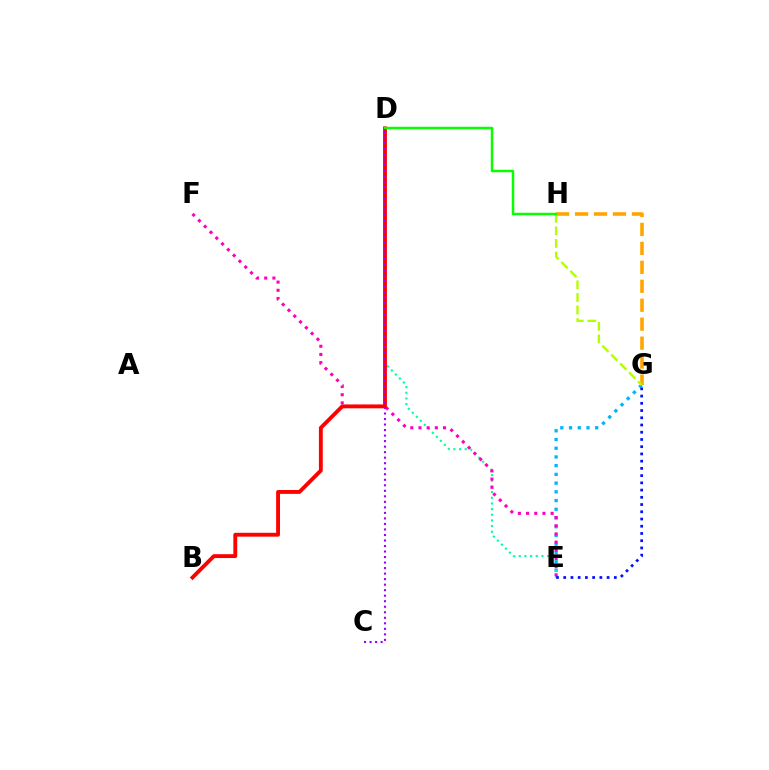{('E', 'G'): [{'color': '#00b5ff', 'line_style': 'dotted', 'thickness': 2.37}, {'color': '#0010ff', 'line_style': 'dotted', 'thickness': 1.96}], ('D', 'E'): [{'color': '#00ff9d', 'line_style': 'dotted', 'thickness': 1.54}], ('E', 'F'): [{'color': '#ff00bd', 'line_style': 'dotted', 'thickness': 2.22}], ('G', 'H'): [{'color': '#ffa500', 'line_style': 'dashed', 'thickness': 2.58}, {'color': '#b3ff00', 'line_style': 'dashed', 'thickness': 1.71}], ('B', 'D'): [{'color': '#ff0000', 'line_style': 'solid', 'thickness': 2.78}], ('C', 'D'): [{'color': '#9b00ff', 'line_style': 'dotted', 'thickness': 1.5}], ('D', 'H'): [{'color': '#08ff00', 'line_style': 'solid', 'thickness': 1.79}]}